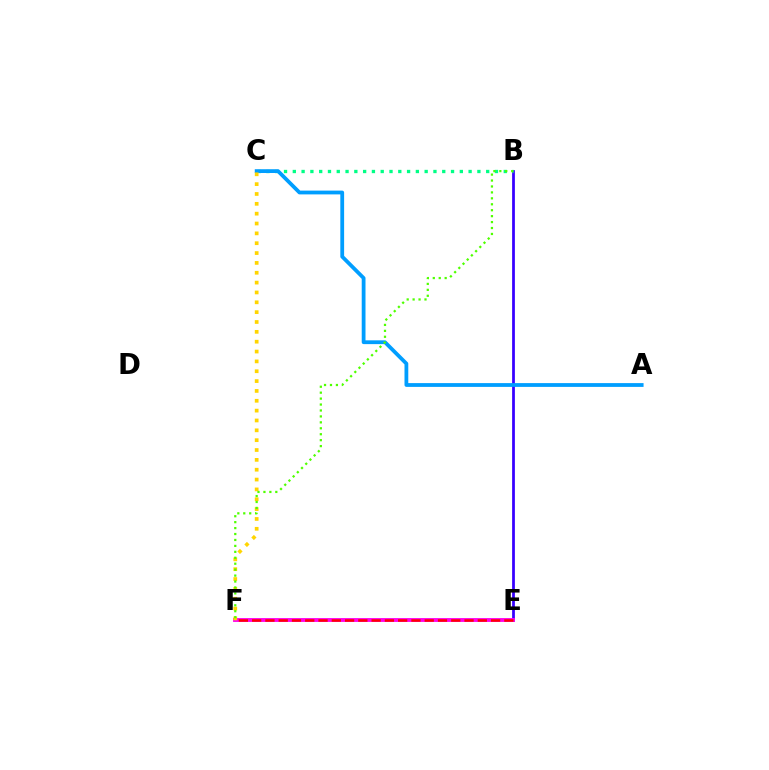{('B', 'E'): [{'color': '#3700ff', 'line_style': 'solid', 'thickness': 1.99}], ('E', 'F'): [{'color': '#ff00ed', 'line_style': 'solid', 'thickness': 2.78}, {'color': '#ff0000', 'line_style': 'dashed', 'thickness': 1.8}], ('B', 'C'): [{'color': '#00ff86', 'line_style': 'dotted', 'thickness': 2.39}], ('A', 'C'): [{'color': '#009eff', 'line_style': 'solid', 'thickness': 2.73}], ('C', 'F'): [{'color': '#ffd500', 'line_style': 'dotted', 'thickness': 2.68}], ('B', 'F'): [{'color': '#4fff00', 'line_style': 'dotted', 'thickness': 1.61}]}